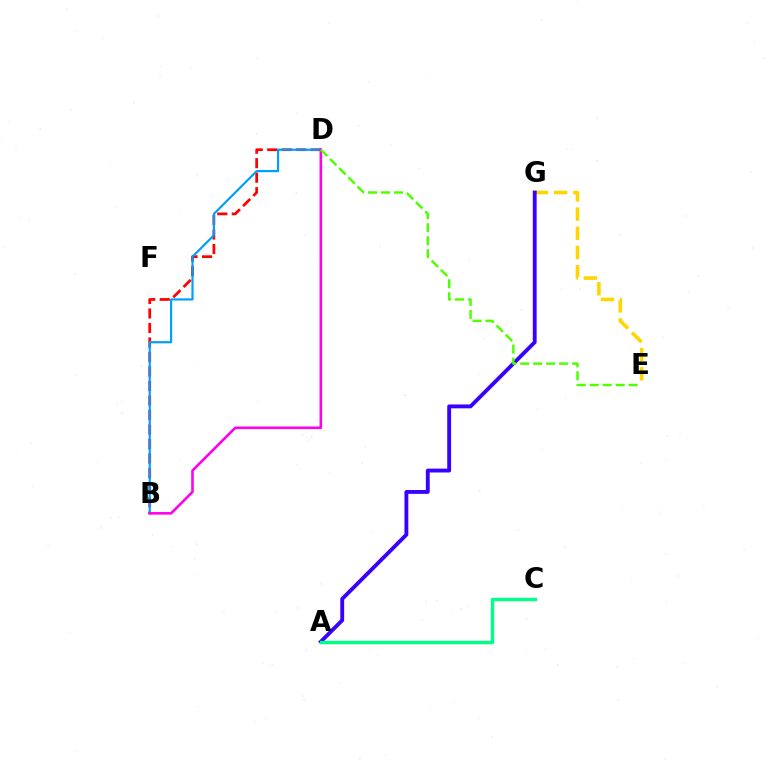{('B', 'D'): [{'color': '#ff0000', 'line_style': 'dashed', 'thickness': 1.97}, {'color': '#009eff', 'line_style': 'solid', 'thickness': 1.57}, {'color': '#ff00ed', 'line_style': 'solid', 'thickness': 1.86}], ('E', 'G'): [{'color': '#ffd500', 'line_style': 'dashed', 'thickness': 2.61}], ('A', 'G'): [{'color': '#3700ff', 'line_style': 'solid', 'thickness': 2.78}], ('A', 'C'): [{'color': '#00ff86', 'line_style': 'solid', 'thickness': 2.44}], ('D', 'E'): [{'color': '#4fff00', 'line_style': 'dashed', 'thickness': 1.76}]}